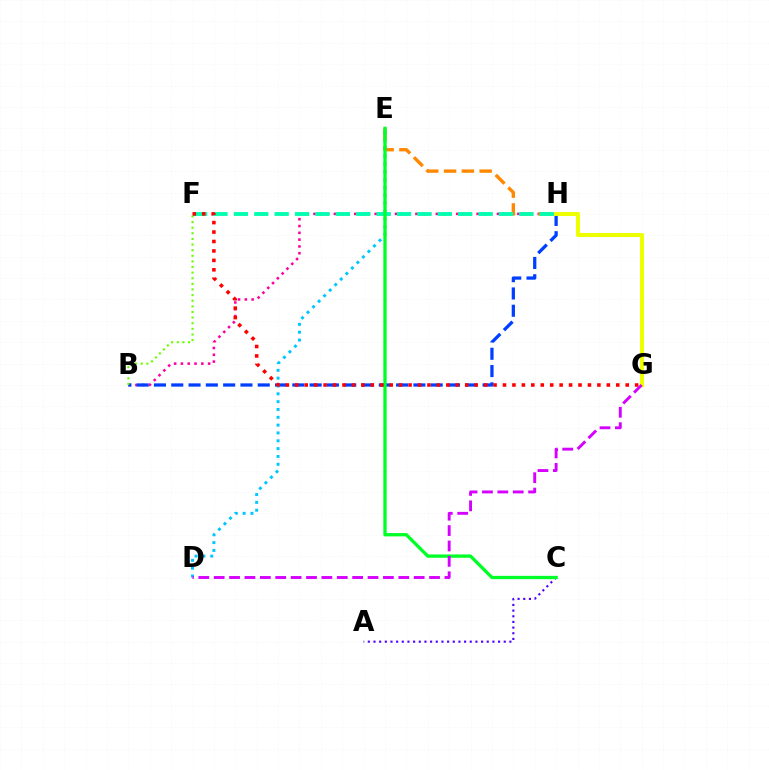{('A', 'C'): [{'color': '#4f00ff', 'line_style': 'dotted', 'thickness': 1.54}], ('B', 'H'): [{'color': '#ff00a0', 'line_style': 'dotted', 'thickness': 1.85}, {'color': '#003fff', 'line_style': 'dashed', 'thickness': 2.35}], ('E', 'H'): [{'color': '#ff8800', 'line_style': 'dashed', 'thickness': 2.42}], ('F', 'H'): [{'color': '#00ffaf', 'line_style': 'dashed', 'thickness': 2.77}], ('B', 'F'): [{'color': '#66ff00', 'line_style': 'dotted', 'thickness': 1.53}], ('D', 'E'): [{'color': '#00c7ff', 'line_style': 'dotted', 'thickness': 2.13}], ('C', 'E'): [{'color': '#00ff27', 'line_style': 'solid', 'thickness': 2.38}], ('G', 'H'): [{'color': '#eeff00', 'line_style': 'solid', 'thickness': 2.92}], ('D', 'G'): [{'color': '#d600ff', 'line_style': 'dashed', 'thickness': 2.09}], ('F', 'G'): [{'color': '#ff0000', 'line_style': 'dotted', 'thickness': 2.57}]}